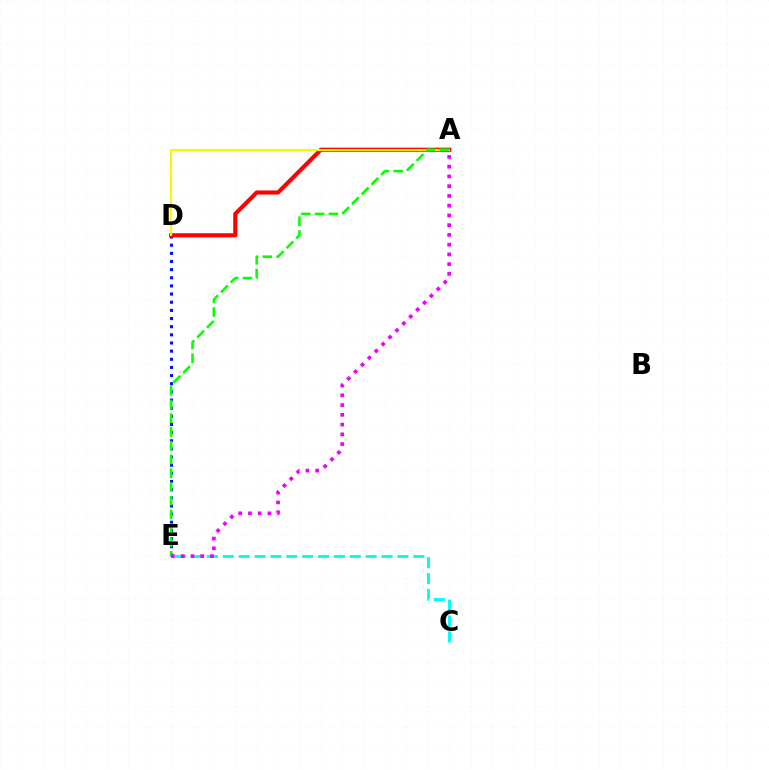{('D', 'E'): [{'color': '#0010ff', 'line_style': 'dotted', 'thickness': 2.21}], ('A', 'D'): [{'color': '#ff0000', 'line_style': 'solid', 'thickness': 2.96}, {'color': '#fcf500', 'line_style': 'solid', 'thickness': 1.51}], ('C', 'E'): [{'color': '#00fff6', 'line_style': 'dashed', 'thickness': 2.16}], ('A', 'E'): [{'color': '#08ff00', 'line_style': 'dashed', 'thickness': 1.87}, {'color': '#ee00ff', 'line_style': 'dotted', 'thickness': 2.65}]}